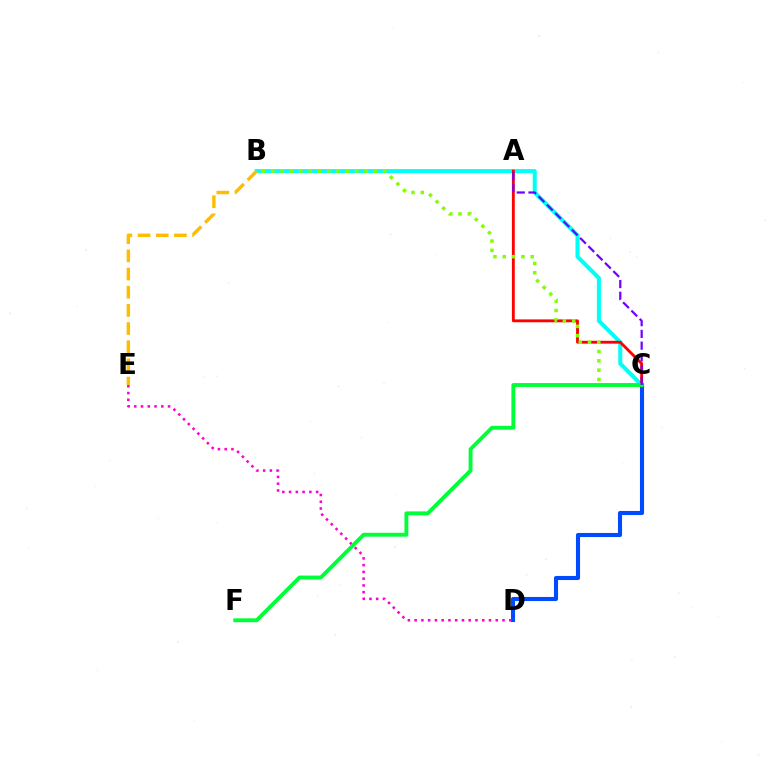{('B', 'C'): [{'color': '#00fff6', 'line_style': 'solid', 'thickness': 2.91}, {'color': '#84ff00', 'line_style': 'dotted', 'thickness': 2.53}], ('B', 'E'): [{'color': '#ffbd00', 'line_style': 'dashed', 'thickness': 2.47}], ('A', 'C'): [{'color': '#ff0000', 'line_style': 'solid', 'thickness': 2.05}, {'color': '#7200ff', 'line_style': 'dashed', 'thickness': 1.6}], ('C', 'D'): [{'color': '#004bff', 'line_style': 'solid', 'thickness': 2.94}], ('D', 'E'): [{'color': '#ff00cf', 'line_style': 'dotted', 'thickness': 1.84}], ('C', 'F'): [{'color': '#00ff39', 'line_style': 'solid', 'thickness': 2.79}]}